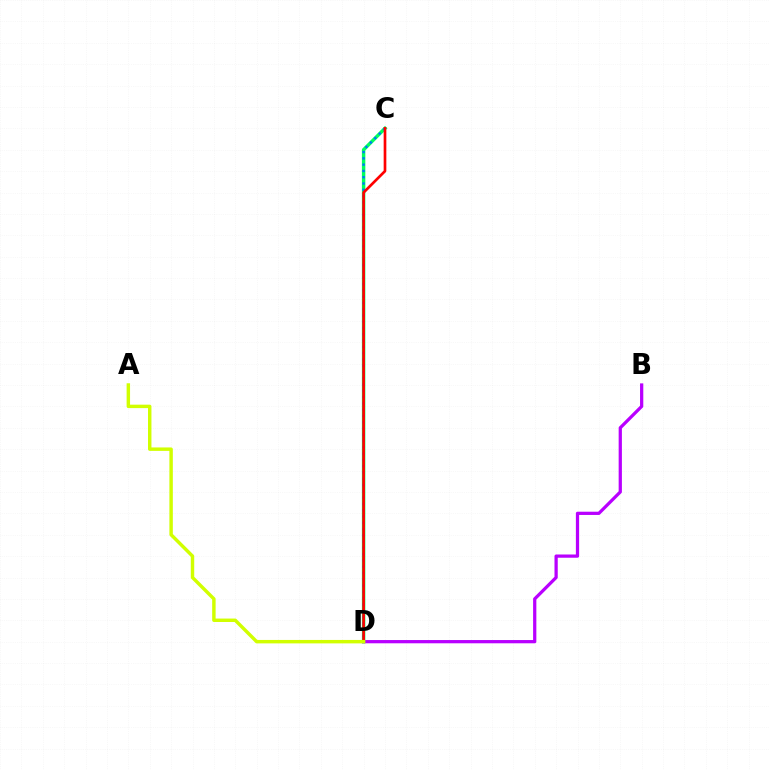{('C', 'D'): [{'color': '#00ff5c', 'line_style': 'solid', 'thickness': 2.48}, {'color': '#0074ff', 'line_style': 'dotted', 'thickness': 1.71}, {'color': '#ff0000', 'line_style': 'solid', 'thickness': 1.93}], ('B', 'D'): [{'color': '#b900ff', 'line_style': 'solid', 'thickness': 2.34}], ('A', 'D'): [{'color': '#d1ff00', 'line_style': 'solid', 'thickness': 2.48}]}